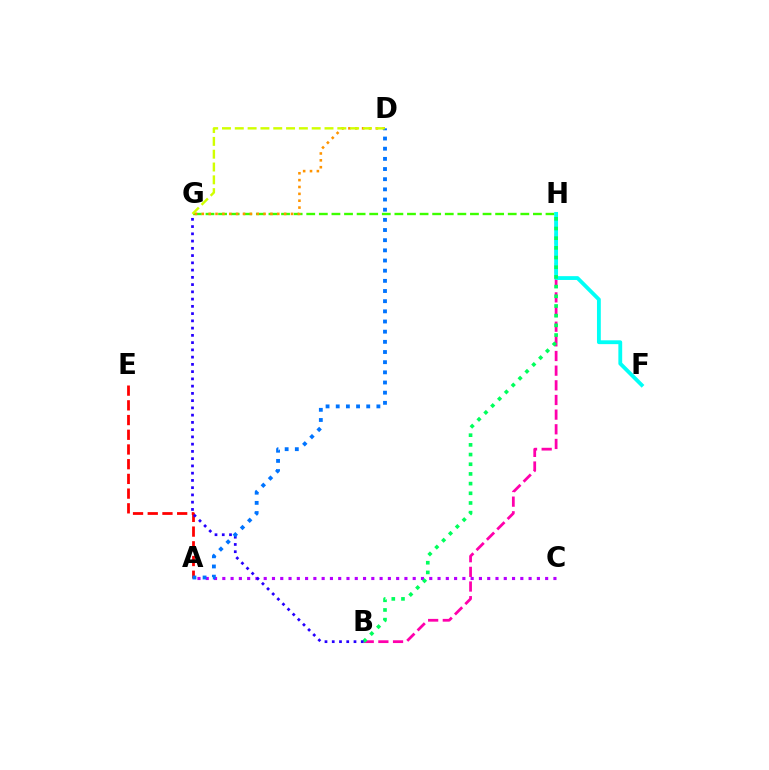{('A', 'C'): [{'color': '#b900ff', 'line_style': 'dotted', 'thickness': 2.25}], ('G', 'H'): [{'color': '#3dff00', 'line_style': 'dashed', 'thickness': 1.71}], ('B', 'H'): [{'color': '#ff00ac', 'line_style': 'dashed', 'thickness': 1.99}, {'color': '#00ff5c', 'line_style': 'dotted', 'thickness': 2.63}], ('F', 'H'): [{'color': '#00fff6', 'line_style': 'solid', 'thickness': 2.75}], ('D', 'G'): [{'color': '#ff9400', 'line_style': 'dotted', 'thickness': 1.86}, {'color': '#d1ff00', 'line_style': 'dashed', 'thickness': 1.74}], ('A', 'E'): [{'color': '#ff0000', 'line_style': 'dashed', 'thickness': 2.0}], ('B', 'G'): [{'color': '#2500ff', 'line_style': 'dotted', 'thickness': 1.97}], ('A', 'D'): [{'color': '#0074ff', 'line_style': 'dotted', 'thickness': 2.76}]}